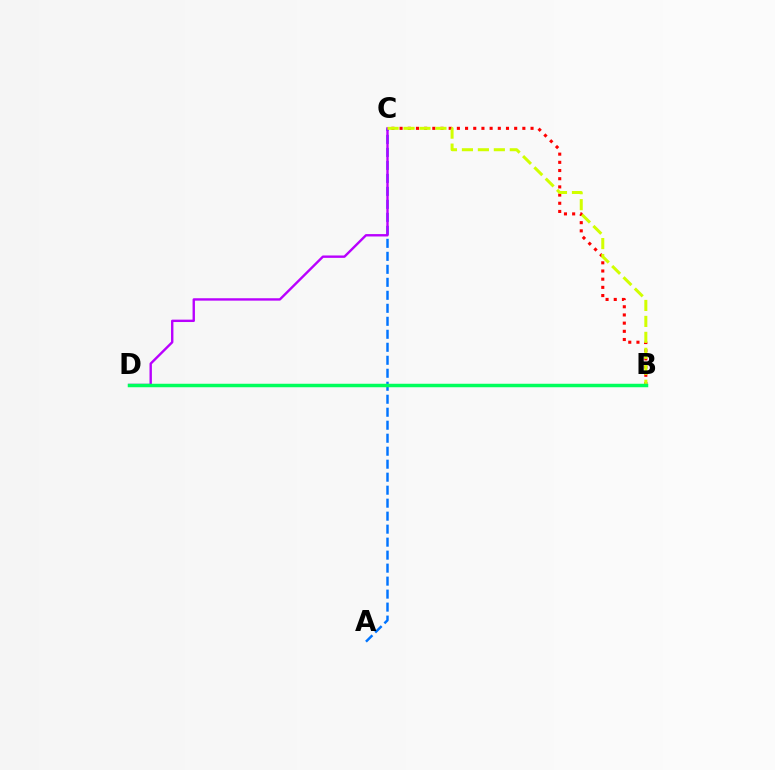{('A', 'C'): [{'color': '#0074ff', 'line_style': 'dashed', 'thickness': 1.76}], ('C', 'D'): [{'color': '#b900ff', 'line_style': 'solid', 'thickness': 1.72}], ('B', 'C'): [{'color': '#ff0000', 'line_style': 'dotted', 'thickness': 2.22}, {'color': '#d1ff00', 'line_style': 'dashed', 'thickness': 2.17}], ('B', 'D'): [{'color': '#00ff5c', 'line_style': 'solid', 'thickness': 2.51}]}